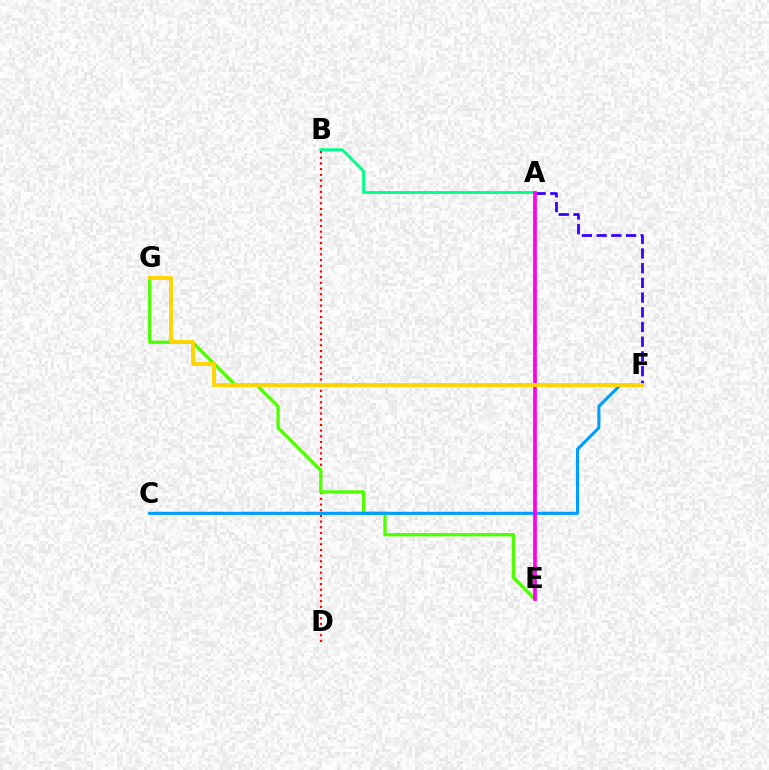{('A', 'F'): [{'color': '#3700ff', 'line_style': 'dashed', 'thickness': 2.0}], ('B', 'D'): [{'color': '#ff0000', 'line_style': 'dotted', 'thickness': 1.54}], ('E', 'G'): [{'color': '#4fff00', 'line_style': 'solid', 'thickness': 2.37}], ('C', 'F'): [{'color': '#009eff', 'line_style': 'solid', 'thickness': 2.23}], ('A', 'B'): [{'color': '#00ff86', 'line_style': 'solid', 'thickness': 2.06}], ('A', 'E'): [{'color': '#ff00ed', 'line_style': 'solid', 'thickness': 2.67}], ('F', 'G'): [{'color': '#ffd500', 'line_style': 'solid', 'thickness': 2.8}]}